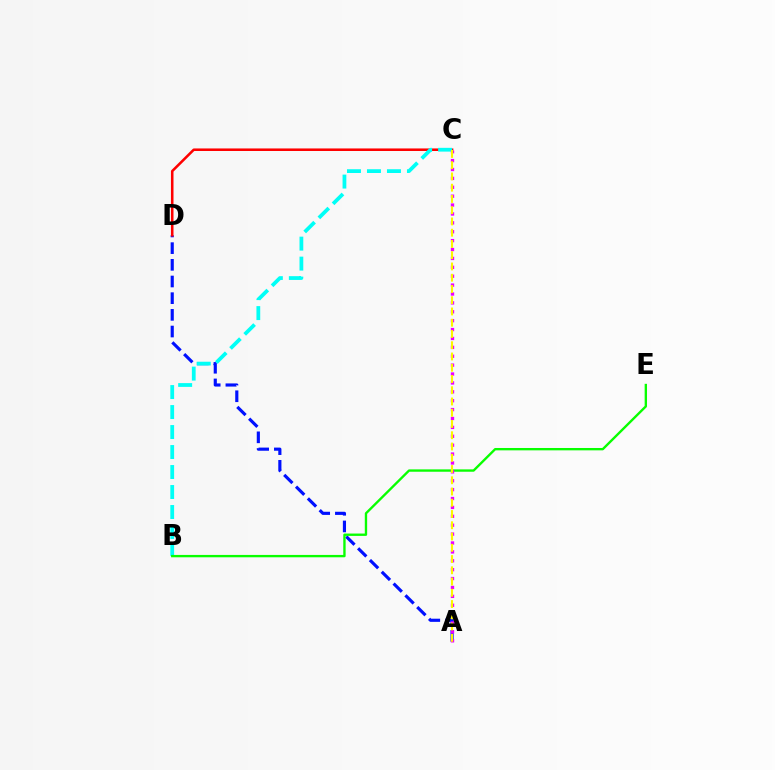{('A', 'D'): [{'color': '#0010ff', 'line_style': 'dashed', 'thickness': 2.27}], ('C', 'D'): [{'color': '#ff0000', 'line_style': 'solid', 'thickness': 1.84}], ('B', 'C'): [{'color': '#00fff6', 'line_style': 'dashed', 'thickness': 2.72}], ('B', 'E'): [{'color': '#08ff00', 'line_style': 'solid', 'thickness': 1.7}], ('A', 'C'): [{'color': '#ee00ff', 'line_style': 'dotted', 'thickness': 2.42}, {'color': '#fcf500', 'line_style': 'dashed', 'thickness': 1.53}]}